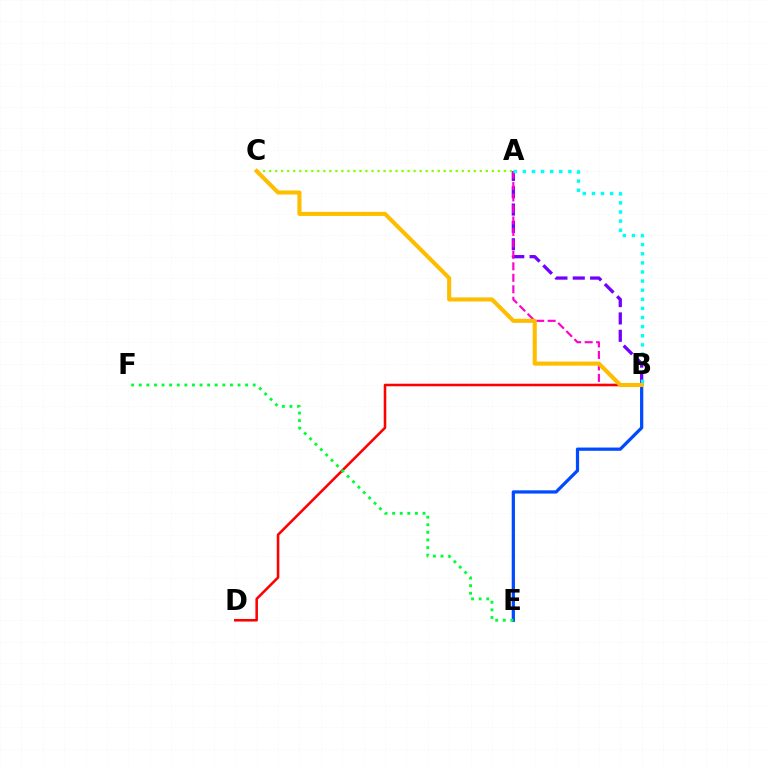{('A', 'B'): [{'color': '#7200ff', 'line_style': 'dashed', 'thickness': 2.36}, {'color': '#ff00cf', 'line_style': 'dashed', 'thickness': 1.56}, {'color': '#00fff6', 'line_style': 'dotted', 'thickness': 2.48}], ('B', 'E'): [{'color': '#004bff', 'line_style': 'solid', 'thickness': 2.33}], ('B', 'D'): [{'color': '#ff0000', 'line_style': 'solid', 'thickness': 1.84}], ('E', 'F'): [{'color': '#00ff39', 'line_style': 'dotted', 'thickness': 2.06}], ('A', 'C'): [{'color': '#84ff00', 'line_style': 'dotted', 'thickness': 1.64}], ('B', 'C'): [{'color': '#ffbd00', 'line_style': 'solid', 'thickness': 2.94}]}